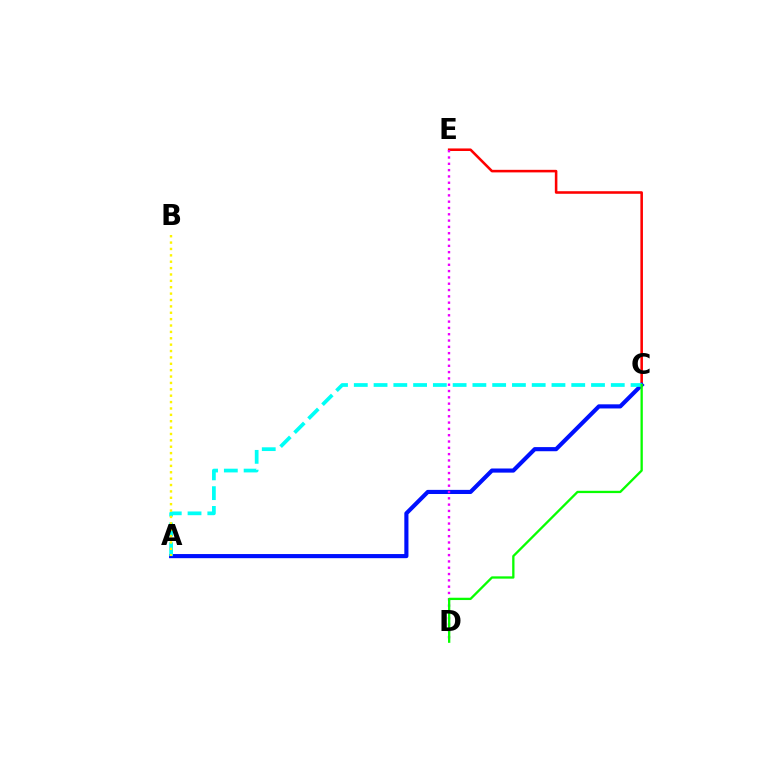{('C', 'E'): [{'color': '#ff0000', 'line_style': 'solid', 'thickness': 1.84}], ('A', 'C'): [{'color': '#0010ff', 'line_style': 'solid', 'thickness': 2.97}, {'color': '#00fff6', 'line_style': 'dashed', 'thickness': 2.69}], ('D', 'E'): [{'color': '#ee00ff', 'line_style': 'dotted', 'thickness': 1.71}], ('A', 'B'): [{'color': '#fcf500', 'line_style': 'dotted', 'thickness': 1.73}], ('C', 'D'): [{'color': '#08ff00', 'line_style': 'solid', 'thickness': 1.66}]}